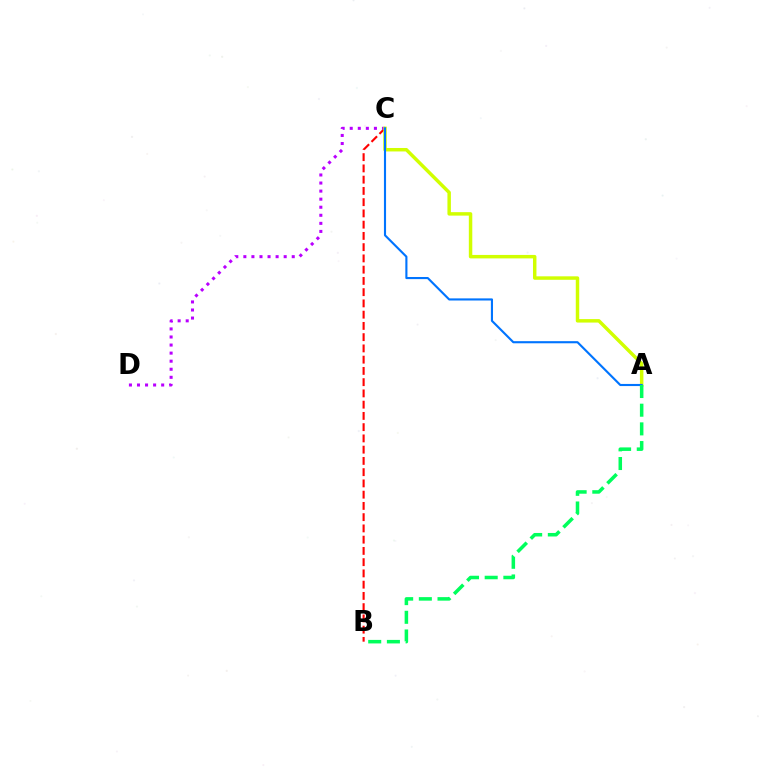{('B', 'C'): [{'color': '#ff0000', 'line_style': 'dashed', 'thickness': 1.53}], ('C', 'D'): [{'color': '#b900ff', 'line_style': 'dotted', 'thickness': 2.19}], ('A', 'C'): [{'color': '#d1ff00', 'line_style': 'solid', 'thickness': 2.49}, {'color': '#0074ff', 'line_style': 'solid', 'thickness': 1.53}], ('A', 'B'): [{'color': '#00ff5c', 'line_style': 'dashed', 'thickness': 2.54}]}